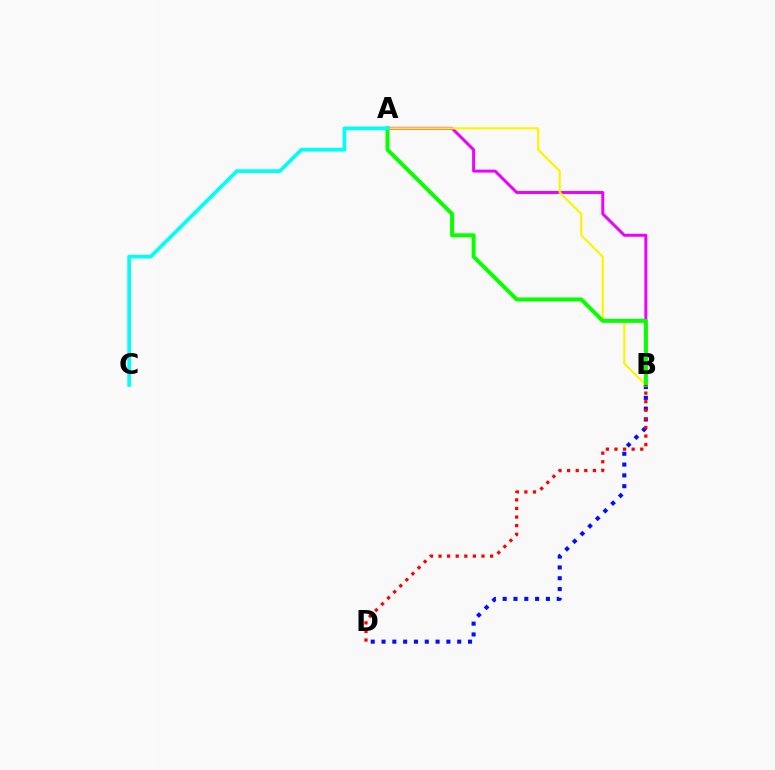{('A', 'B'): [{'color': '#ee00ff', 'line_style': 'solid', 'thickness': 2.14}, {'color': '#fcf500', 'line_style': 'solid', 'thickness': 1.57}, {'color': '#08ff00', 'line_style': 'solid', 'thickness': 2.87}], ('B', 'D'): [{'color': '#0010ff', 'line_style': 'dotted', 'thickness': 2.94}, {'color': '#ff0000', 'line_style': 'dotted', 'thickness': 2.33}], ('A', 'C'): [{'color': '#00fff6', 'line_style': 'solid', 'thickness': 2.67}]}